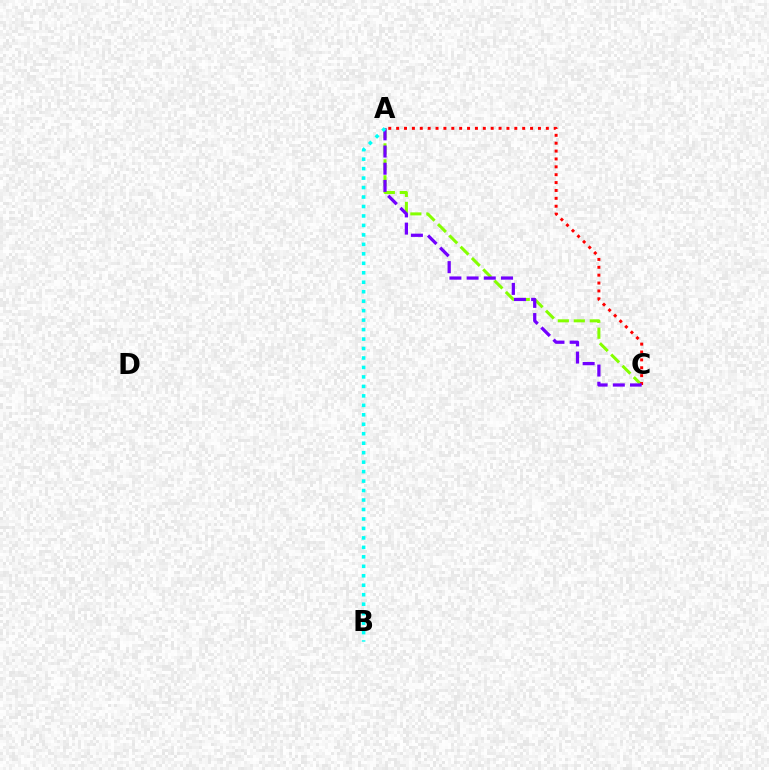{('A', 'C'): [{'color': '#84ff00', 'line_style': 'dashed', 'thickness': 2.17}, {'color': '#ff0000', 'line_style': 'dotted', 'thickness': 2.14}, {'color': '#7200ff', 'line_style': 'dashed', 'thickness': 2.34}], ('A', 'B'): [{'color': '#00fff6', 'line_style': 'dotted', 'thickness': 2.57}]}